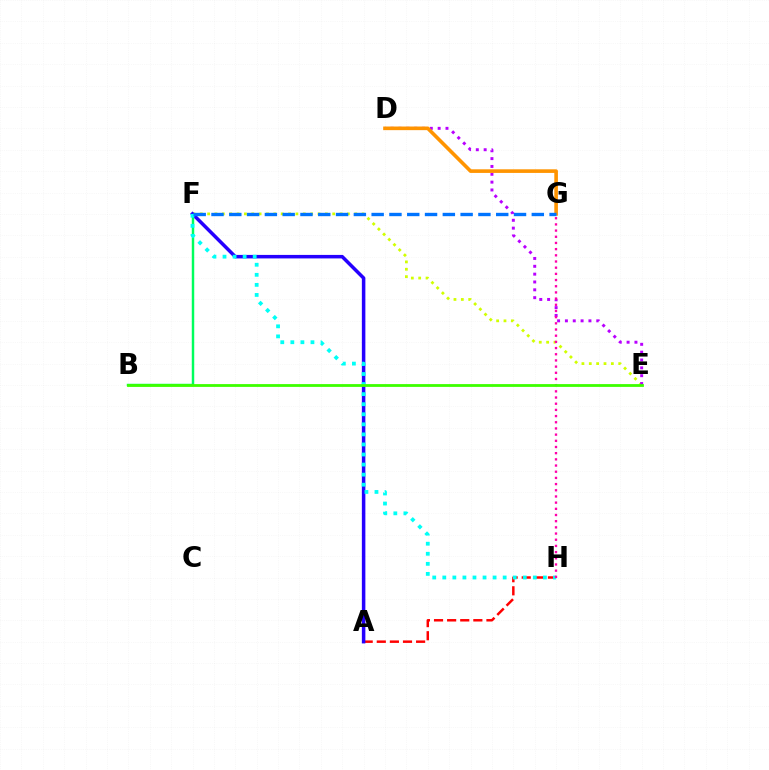{('B', 'F'): [{'color': '#00ff5c', 'line_style': 'solid', 'thickness': 1.77}], ('E', 'F'): [{'color': '#d1ff00', 'line_style': 'dotted', 'thickness': 2.0}], ('A', 'H'): [{'color': '#ff0000', 'line_style': 'dashed', 'thickness': 1.78}], ('A', 'F'): [{'color': '#2500ff', 'line_style': 'solid', 'thickness': 2.53}], ('D', 'E'): [{'color': '#b900ff', 'line_style': 'dotted', 'thickness': 2.13}], ('D', 'G'): [{'color': '#ff9400', 'line_style': 'solid', 'thickness': 2.61}], ('F', 'H'): [{'color': '#00fff6', 'line_style': 'dotted', 'thickness': 2.73}], ('G', 'H'): [{'color': '#ff00ac', 'line_style': 'dotted', 'thickness': 1.68}], ('F', 'G'): [{'color': '#0074ff', 'line_style': 'dashed', 'thickness': 2.42}], ('B', 'E'): [{'color': '#3dff00', 'line_style': 'solid', 'thickness': 2.01}]}